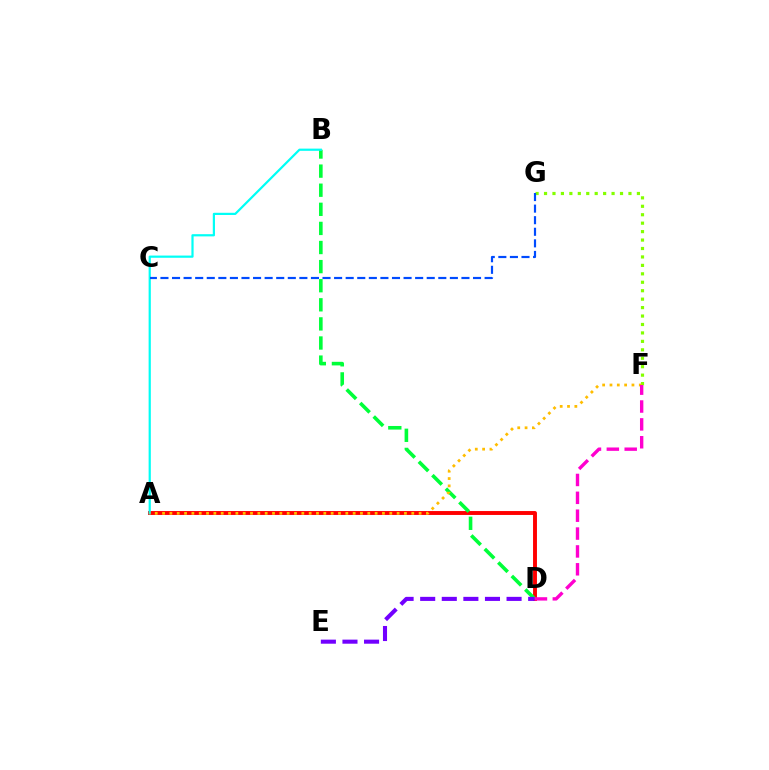{('A', 'D'): [{'color': '#ff0000', 'line_style': 'solid', 'thickness': 2.81}], ('B', 'D'): [{'color': '#00ff39', 'line_style': 'dashed', 'thickness': 2.59}], ('A', 'B'): [{'color': '#00fff6', 'line_style': 'solid', 'thickness': 1.59}], ('D', 'E'): [{'color': '#7200ff', 'line_style': 'dashed', 'thickness': 2.93}], ('F', 'G'): [{'color': '#84ff00', 'line_style': 'dotted', 'thickness': 2.29}], ('C', 'G'): [{'color': '#004bff', 'line_style': 'dashed', 'thickness': 1.57}], ('A', 'F'): [{'color': '#ffbd00', 'line_style': 'dotted', 'thickness': 1.99}], ('D', 'F'): [{'color': '#ff00cf', 'line_style': 'dashed', 'thickness': 2.43}]}